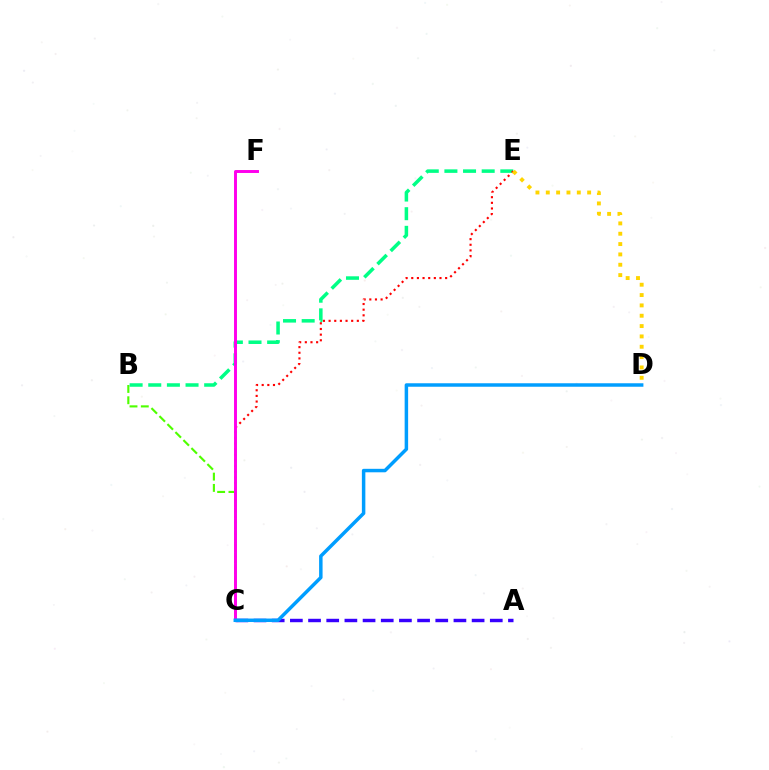{('B', 'C'): [{'color': '#4fff00', 'line_style': 'dashed', 'thickness': 1.54}], ('B', 'E'): [{'color': '#00ff86', 'line_style': 'dashed', 'thickness': 2.53}], ('A', 'C'): [{'color': '#3700ff', 'line_style': 'dashed', 'thickness': 2.47}], ('C', 'E'): [{'color': '#ff0000', 'line_style': 'dotted', 'thickness': 1.53}], ('C', 'F'): [{'color': '#ff00ed', 'line_style': 'solid', 'thickness': 2.12}], ('D', 'E'): [{'color': '#ffd500', 'line_style': 'dotted', 'thickness': 2.81}], ('C', 'D'): [{'color': '#009eff', 'line_style': 'solid', 'thickness': 2.51}]}